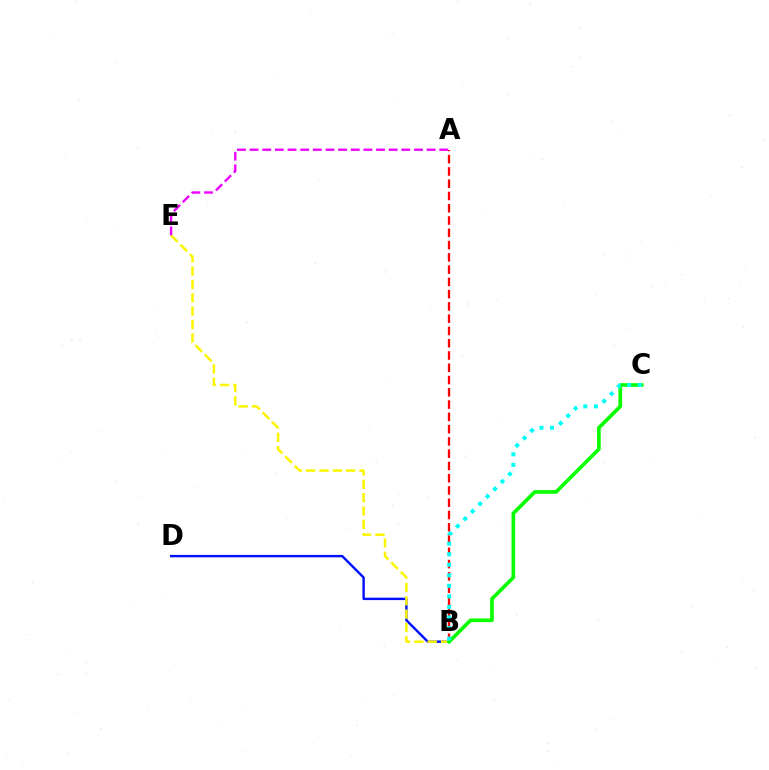{('B', 'D'): [{'color': '#0010ff', 'line_style': 'solid', 'thickness': 1.74}], ('A', 'B'): [{'color': '#ff0000', 'line_style': 'dashed', 'thickness': 1.67}], ('B', 'E'): [{'color': '#fcf500', 'line_style': 'dashed', 'thickness': 1.81}], ('B', 'C'): [{'color': '#08ff00', 'line_style': 'solid', 'thickness': 2.63}, {'color': '#00fff6', 'line_style': 'dotted', 'thickness': 2.86}], ('A', 'E'): [{'color': '#ee00ff', 'line_style': 'dashed', 'thickness': 1.72}]}